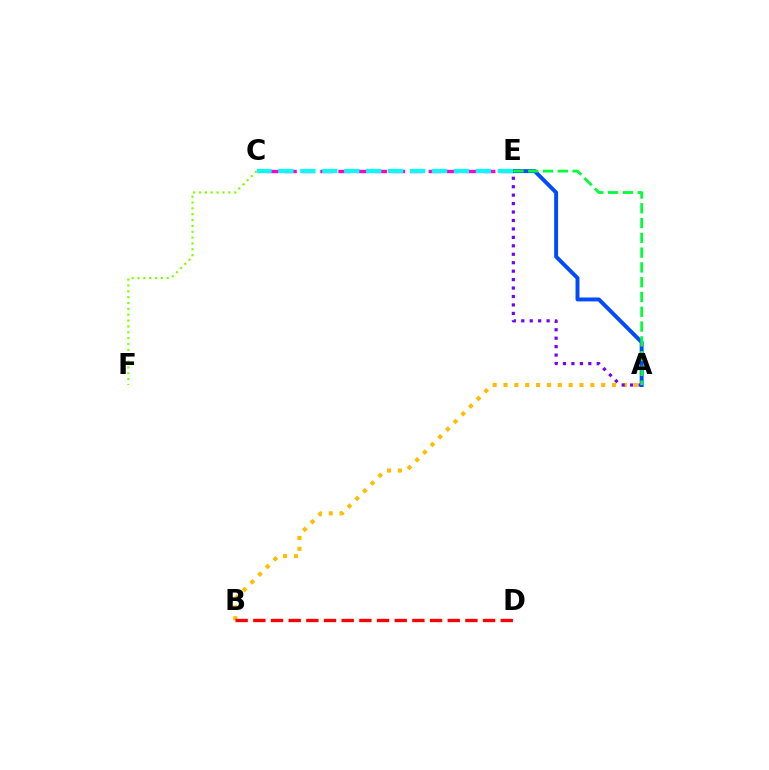{('A', 'B'): [{'color': '#ffbd00', 'line_style': 'dotted', 'thickness': 2.95}], ('A', 'E'): [{'color': '#7200ff', 'line_style': 'dotted', 'thickness': 2.29}, {'color': '#004bff', 'line_style': 'solid', 'thickness': 2.82}, {'color': '#00ff39', 'line_style': 'dashed', 'thickness': 2.01}], ('C', 'E'): [{'color': '#ff00cf', 'line_style': 'dashed', 'thickness': 2.45}, {'color': '#00fff6', 'line_style': 'dashed', 'thickness': 2.98}], ('C', 'F'): [{'color': '#84ff00', 'line_style': 'dotted', 'thickness': 1.59}], ('B', 'D'): [{'color': '#ff0000', 'line_style': 'dashed', 'thickness': 2.4}]}